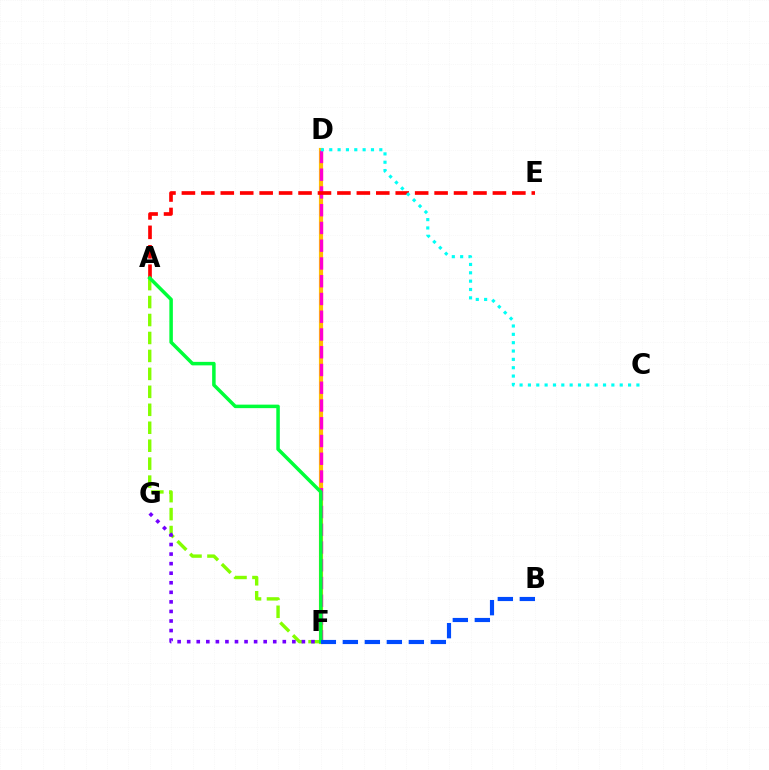{('D', 'F'): [{'color': '#ffbd00', 'line_style': 'solid', 'thickness': 3.0}, {'color': '#ff00cf', 'line_style': 'dashed', 'thickness': 2.41}], ('A', 'F'): [{'color': '#84ff00', 'line_style': 'dashed', 'thickness': 2.44}, {'color': '#00ff39', 'line_style': 'solid', 'thickness': 2.52}], ('A', 'E'): [{'color': '#ff0000', 'line_style': 'dashed', 'thickness': 2.64}], ('F', 'G'): [{'color': '#7200ff', 'line_style': 'dotted', 'thickness': 2.6}], ('B', 'F'): [{'color': '#004bff', 'line_style': 'dashed', 'thickness': 2.99}], ('C', 'D'): [{'color': '#00fff6', 'line_style': 'dotted', 'thickness': 2.27}]}